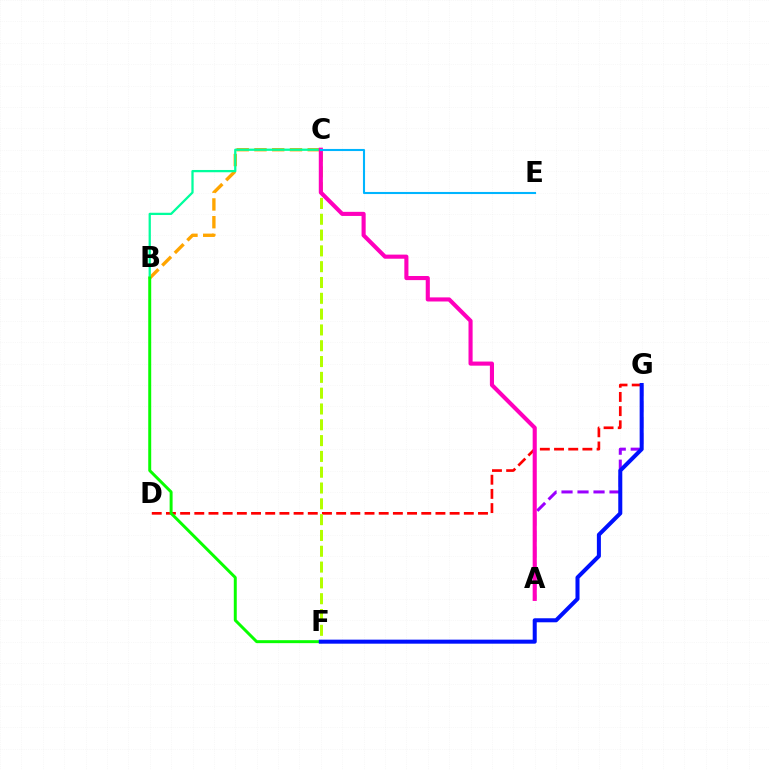{('B', 'C'): [{'color': '#ffa500', 'line_style': 'dashed', 'thickness': 2.41}, {'color': '#00ff9d', 'line_style': 'solid', 'thickness': 1.63}], ('D', 'G'): [{'color': '#ff0000', 'line_style': 'dashed', 'thickness': 1.93}], ('A', 'G'): [{'color': '#9b00ff', 'line_style': 'dashed', 'thickness': 2.17}], ('C', 'F'): [{'color': '#b3ff00', 'line_style': 'dashed', 'thickness': 2.15}], ('B', 'F'): [{'color': '#08ff00', 'line_style': 'solid', 'thickness': 2.13}], ('F', 'G'): [{'color': '#0010ff', 'line_style': 'solid', 'thickness': 2.9}], ('A', 'C'): [{'color': '#ff00bd', 'line_style': 'solid', 'thickness': 2.96}], ('C', 'E'): [{'color': '#00b5ff', 'line_style': 'solid', 'thickness': 1.51}]}